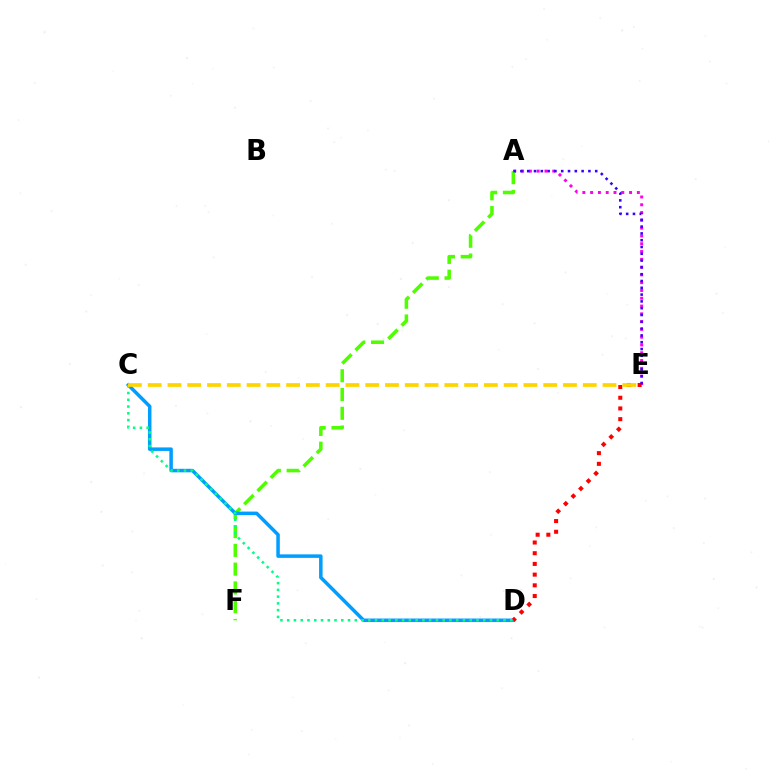{('A', 'E'): [{'color': '#ff00ed', 'line_style': 'dotted', 'thickness': 2.12}, {'color': '#3700ff', 'line_style': 'dotted', 'thickness': 1.85}], ('A', 'F'): [{'color': '#4fff00', 'line_style': 'dashed', 'thickness': 2.55}], ('C', 'D'): [{'color': '#009eff', 'line_style': 'solid', 'thickness': 2.52}, {'color': '#00ff86', 'line_style': 'dotted', 'thickness': 1.84}], ('D', 'E'): [{'color': '#ff0000', 'line_style': 'dotted', 'thickness': 2.91}], ('C', 'E'): [{'color': '#ffd500', 'line_style': 'dashed', 'thickness': 2.69}]}